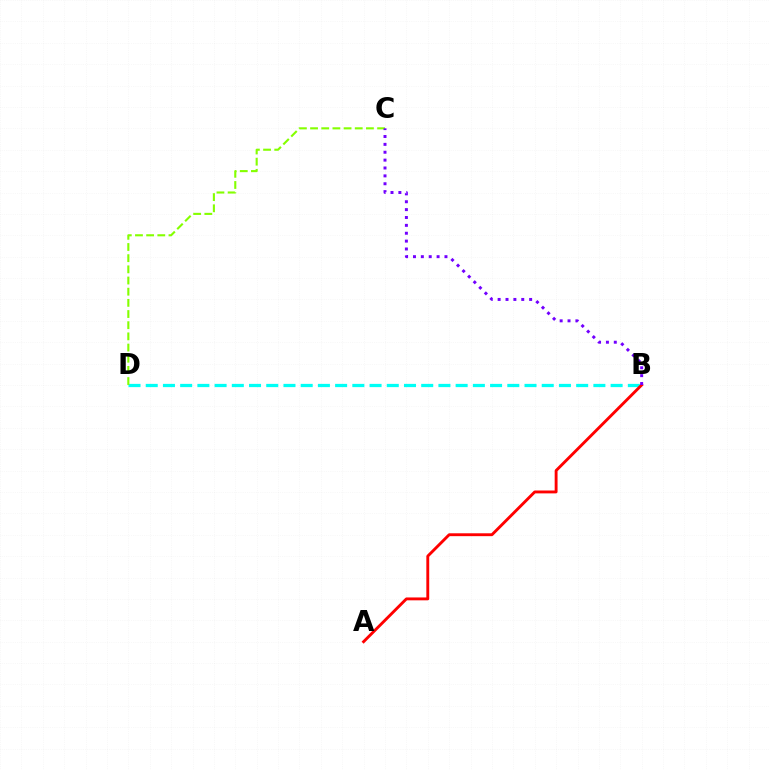{('B', 'D'): [{'color': '#00fff6', 'line_style': 'dashed', 'thickness': 2.34}], ('A', 'B'): [{'color': '#ff0000', 'line_style': 'solid', 'thickness': 2.07}], ('C', 'D'): [{'color': '#84ff00', 'line_style': 'dashed', 'thickness': 1.52}], ('B', 'C'): [{'color': '#7200ff', 'line_style': 'dotted', 'thickness': 2.14}]}